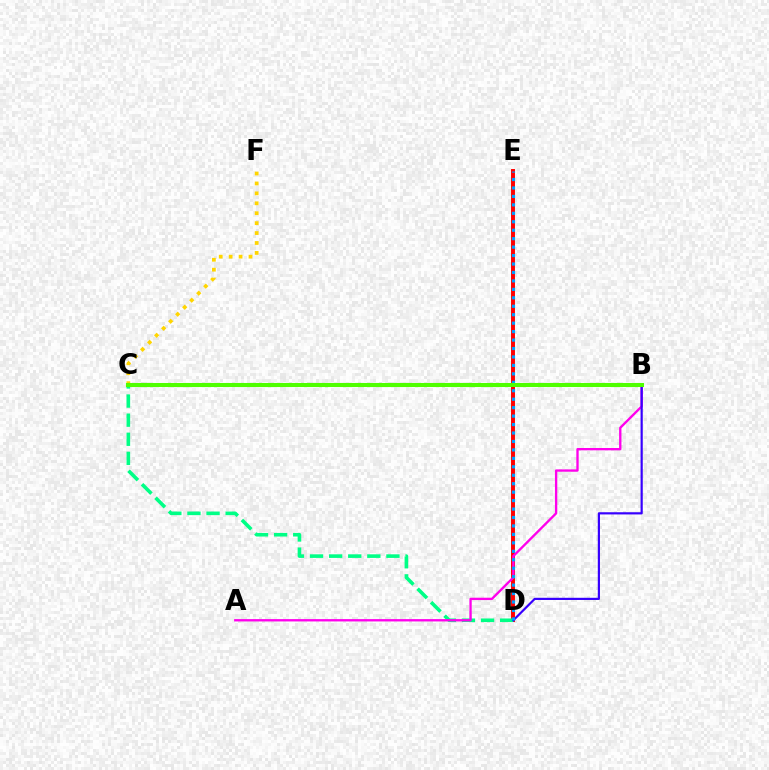{('D', 'E'): [{'color': '#ff0000', 'line_style': 'solid', 'thickness': 2.83}, {'color': '#009eff', 'line_style': 'dotted', 'thickness': 2.3}], ('C', 'D'): [{'color': '#00ff86', 'line_style': 'dashed', 'thickness': 2.6}], ('C', 'F'): [{'color': '#ffd500', 'line_style': 'dotted', 'thickness': 2.7}], ('A', 'B'): [{'color': '#ff00ed', 'line_style': 'solid', 'thickness': 1.68}], ('B', 'D'): [{'color': '#3700ff', 'line_style': 'solid', 'thickness': 1.58}], ('B', 'C'): [{'color': '#4fff00', 'line_style': 'solid', 'thickness': 2.93}]}